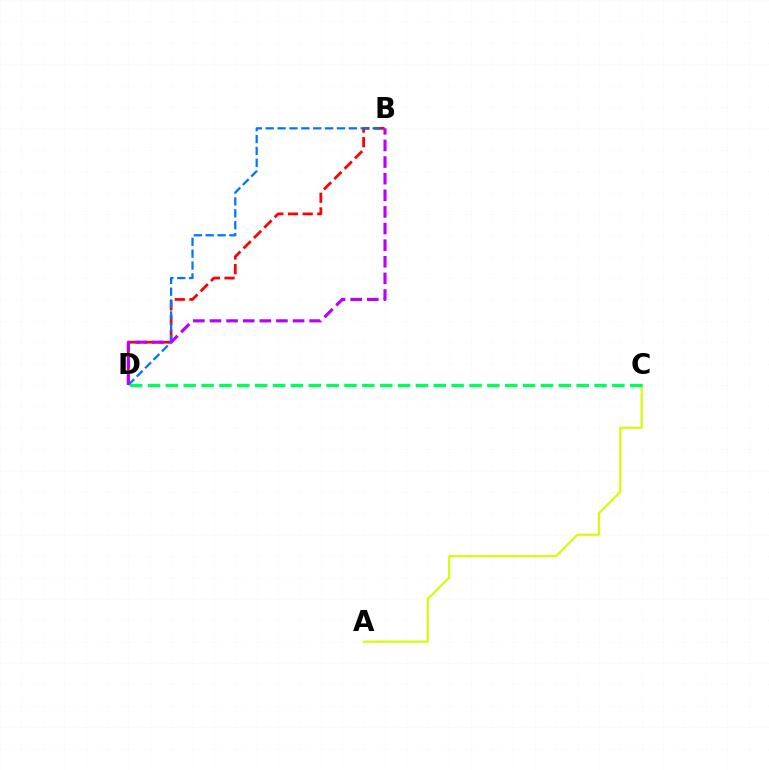{('B', 'D'): [{'color': '#ff0000', 'line_style': 'dashed', 'thickness': 1.99}, {'color': '#0074ff', 'line_style': 'dashed', 'thickness': 1.61}, {'color': '#b900ff', 'line_style': 'dashed', 'thickness': 2.26}], ('A', 'C'): [{'color': '#d1ff00', 'line_style': 'solid', 'thickness': 1.53}], ('C', 'D'): [{'color': '#00ff5c', 'line_style': 'dashed', 'thickness': 2.43}]}